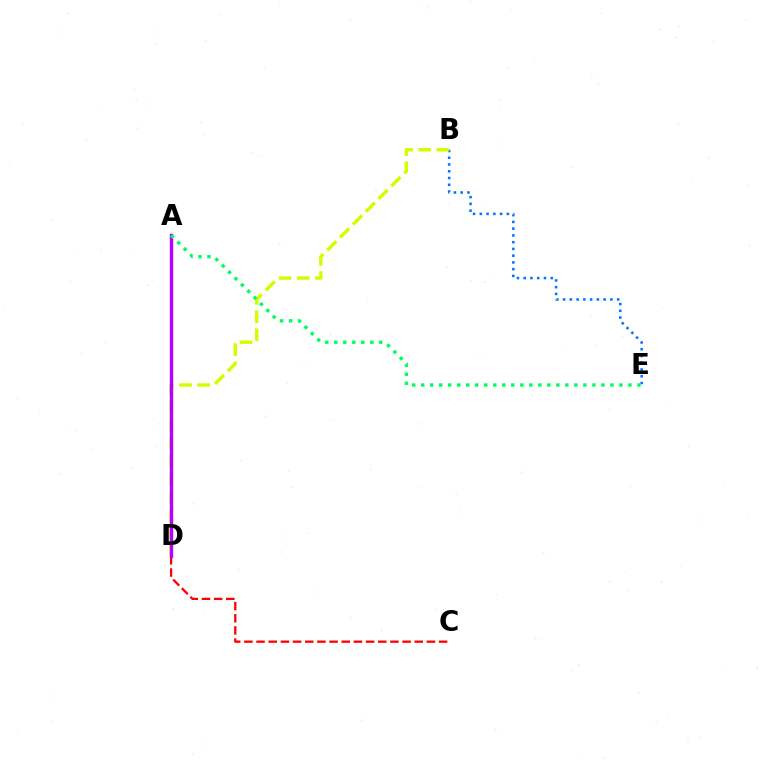{('B', 'E'): [{'color': '#0074ff', 'line_style': 'dotted', 'thickness': 1.83}], ('C', 'D'): [{'color': '#ff0000', 'line_style': 'dashed', 'thickness': 1.65}], ('B', 'D'): [{'color': '#d1ff00', 'line_style': 'dashed', 'thickness': 2.47}], ('A', 'D'): [{'color': '#b900ff', 'line_style': 'solid', 'thickness': 2.47}], ('A', 'E'): [{'color': '#00ff5c', 'line_style': 'dotted', 'thickness': 2.45}]}